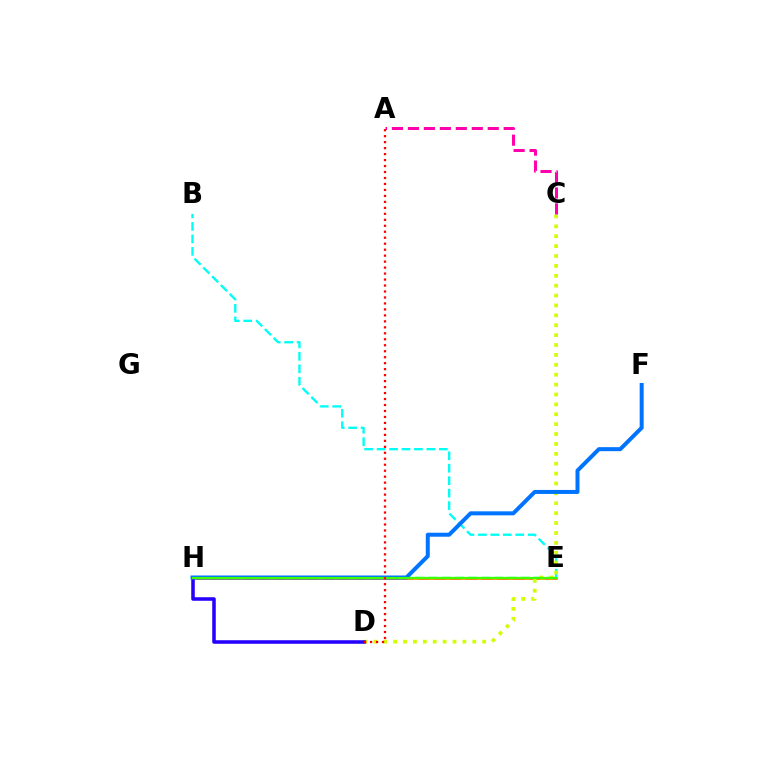{('E', 'H'): [{'color': '#00ff5c', 'line_style': 'dashed', 'thickness': 1.79}, {'color': '#b900ff', 'line_style': 'dashed', 'thickness': 2.16}, {'color': '#ff9400', 'line_style': 'solid', 'thickness': 1.98}, {'color': '#3dff00', 'line_style': 'solid', 'thickness': 1.57}], ('B', 'E'): [{'color': '#00fff6', 'line_style': 'dashed', 'thickness': 1.69}], ('C', 'D'): [{'color': '#d1ff00', 'line_style': 'dotted', 'thickness': 2.69}], ('D', 'H'): [{'color': '#2500ff', 'line_style': 'solid', 'thickness': 2.55}], ('F', 'H'): [{'color': '#0074ff', 'line_style': 'solid', 'thickness': 2.88}], ('A', 'C'): [{'color': '#ff00ac', 'line_style': 'dashed', 'thickness': 2.17}], ('A', 'D'): [{'color': '#ff0000', 'line_style': 'dotted', 'thickness': 1.62}]}